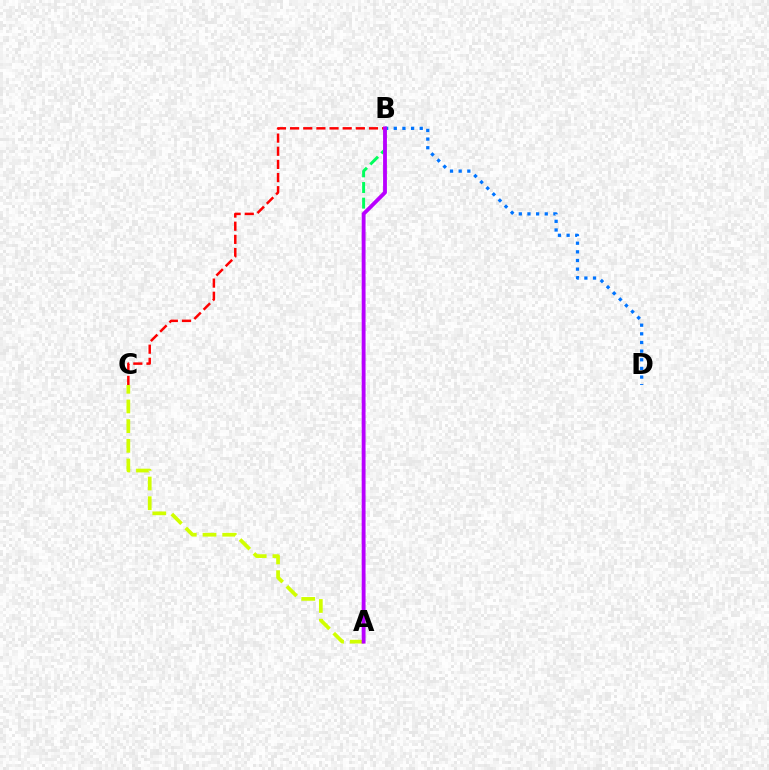{('B', 'D'): [{'color': '#0074ff', 'line_style': 'dotted', 'thickness': 2.35}], ('A', 'B'): [{'color': '#00ff5c', 'line_style': 'dashed', 'thickness': 2.13}, {'color': '#b900ff', 'line_style': 'solid', 'thickness': 2.76}], ('A', 'C'): [{'color': '#d1ff00', 'line_style': 'dashed', 'thickness': 2.67}], ('B', 'C'): [{'color': '#ff0000', 'line_style': 'dashed', 'thickness': 1.79}]}